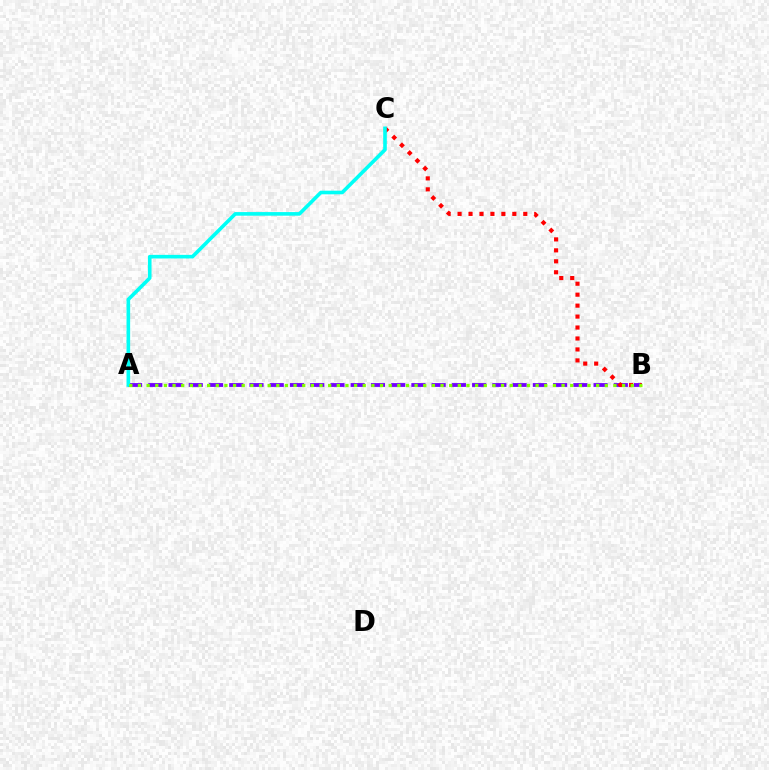{('A', 'B'): [{'color': '#7200ff', 'line_style': 'dashed', 'thickness': 2.75}, {'color': '#84ff00', 'line_style': 'dotted', 'thickness': 2.35}], ('B', 'C'): [{'color': '#ff0000', 'line_style': 'dotted', 'thickness': 2.98}], ('A', 'C'): [{'color': '#00fff6', 'line_style': 'solid', 'thickness': 2.6}]}